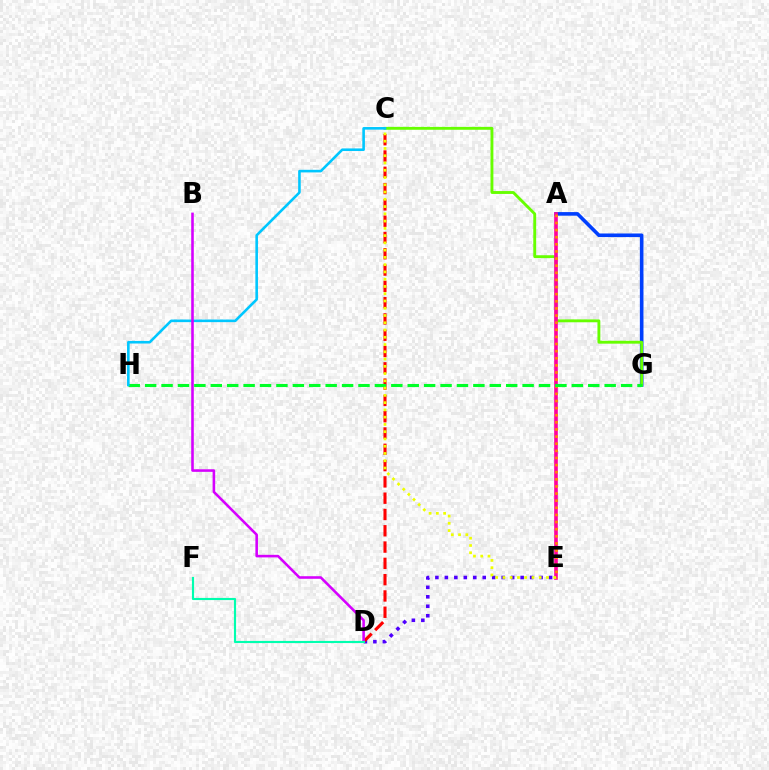{('D', 'E'): [{'color': '#4f00ff', 'line_style': 'dotted', 'thickness': 2.57}], ('C', 'D'): [{'color': '#ff0000', 'line_style': 'dashed', 'thickness': 2.21}], ('A', 'G'): [{'color': '#003fff', 'line_style': 'solid', 'thickness': 2.59}], ('C', 'G'): [{'color': '#66ff00', 'line_style': 'solid', 'thickness': 2.07}], ('A', 'E'): [{'color': '#ff00a0', 'line_style': 'solid', 'thickness': 2.61}, {'color': '#ff8800', 'line_style': 'dotted', 'thickness': 1.93}], ('G', 'H'): [{'color': '#00ff27', 'line_style': 'dashed', 'thickness': 2.23}], ('C', 'H'): [{'color': '#00c7ff', 'line_style': 'solid', 'thickness': 1.87}], ('C', 'E'): [{'color': '#eeff00', 'line_style': 'dotted', 'thickness': 1.97}], ('B', 'D'): [{'color': '#d600ff', 'line_style': 'solid', 'thickness': 1.85}], ('D', 'F'): [{'color': '#00ffaf', 'line_style': 'solid', 'thickness': 1.55}]}